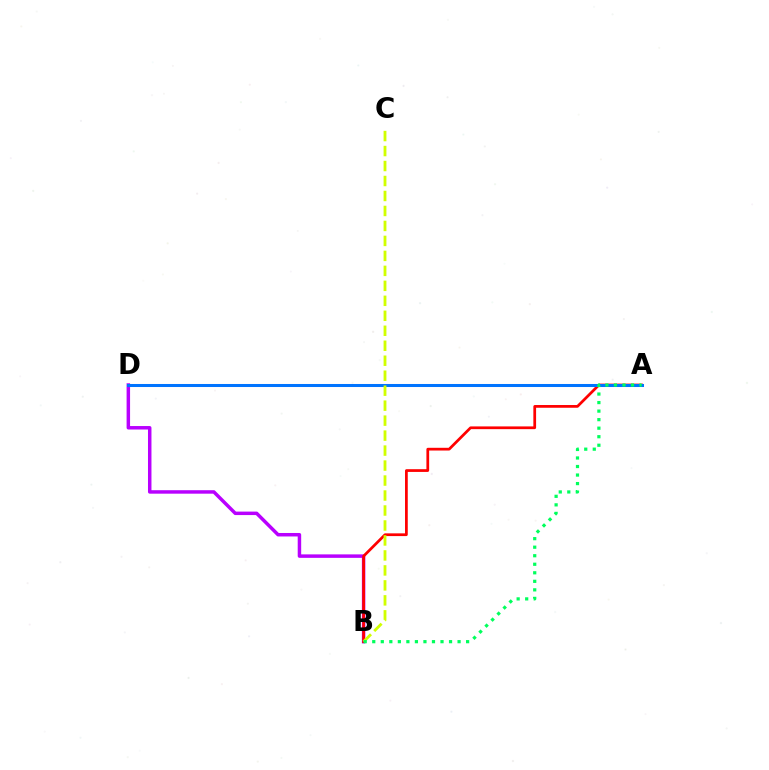{('B', 'D'): [{'color': '#b900ff', 'line_style': 'solid', 'thickness': 2.5}], ('A', 'B'): [{'color': '#ff0000', 'line_style': 'solid', 'thickness': 1.97}, {'color': '#00ff5c', 'line_style': 'dotted', 'thickness': 2.32}], ('A', 'D'): [{'color': '#0074ff', 'line_style': 'solid', 'thickness': 2.18}], ('B', 'C'): [{'color': '#d1ff00', 'line_style': 'dashed', 'thickness': 2.03}]}